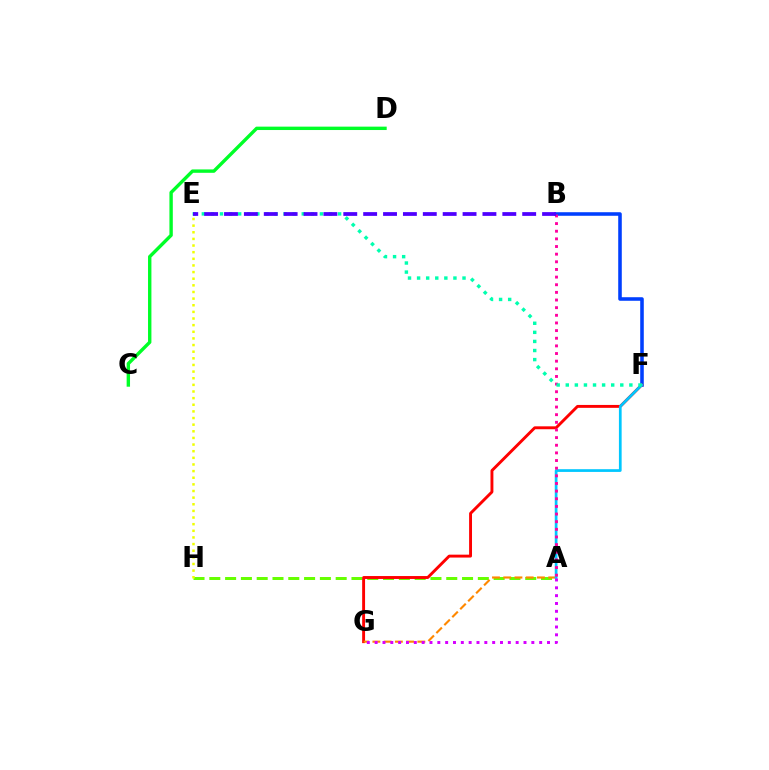{('B', 'F'): [{'color': '#003fff', 'line_style': 'solid', 'thickness': 2.56}], ('A', 'H'): [{'color': '#66ff00', 'line_style': 'dashed', 'thickness': 2.15}], ('E', 'H'): [{'color': '#eeff00', 'line_style': 'dotted', 'thickness': 1.8}], ('F', 'G'): [{'color': '#ff0000', 'line_style': 'solid', 'thickness': 2.09}], ('A', 'G'): [{'color': '#ff8800', 'line_style': 'dashed', 'thickness': 1.53}, {'color': '#d600ff', 'line_style': 'dotted', 'thickness': 2.13}], ('A', 'F'): [{'color': '#00c7ff', 'line_style': 'solid', 'thickness': 1.96}], ('A', 'B'): [{'color': '#ff00a0', 'line_style': 'dotted', 'thickness': 2.08}], ('E', 'F'): [{'color': '#00ffaf', 'line_style': 'dotted', 'thickness': 2.47}], ('B', 'E'): [{'color': '#4f00ff', 'line_style': 'dashed', 'thickness': 2.7}], ('C', 'D'): [{'color': '#00ff27', 'line_style': 'solid', 'thickness': 2.44}]}